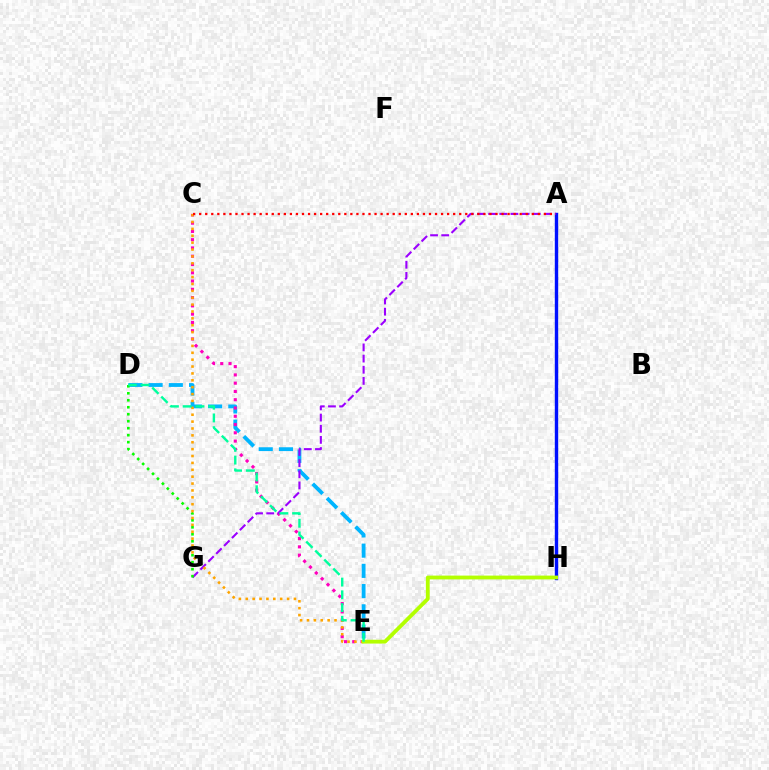{('D', 'E'): [{'color': '#00b5ff', 'line_style': 'dashed', 'thickness': 2.75}, {'color': '#00ff9d', 'line_style': 'dashed', 'thickness': 1.73}], ('C', 'E'): [{'color': '#ff00bd', 'line_style': 'dotted', 'thickness': 2.25}, {'color': '#ffa500', 'line_style': 'dotted', 'thickness': 1.87}], ('A', 'H'): [{'color': '#0010ff', 'line_style': 'solid', 'thickness': 2.45}], ('A', 'G'): [{'color': '#9b00ff', 'line_style': 'dashed', 'thickness': 1.52}], ('D', 'G'): [{'color': '#08ff00', 'line_style': 'dotted', 'thickness': 1.9}], ('A', 'C'): [{'color': '#ff0000', 'line_style': 'dotted', 'thickness': 1.64}], ('E', 'H'): [{'color': '#b3ff00', 'line_style': 'solid', 'thickness': 2.75}]}